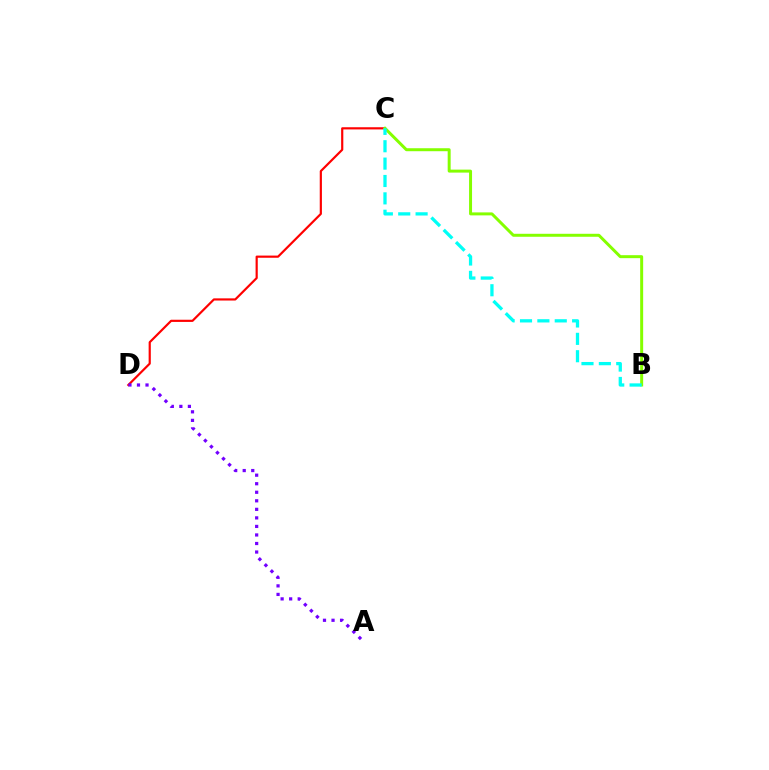{('C', 'D'): [{'color': '#ff0000', 'line_style': 'solid', 'thickness': 1.57}], ('B', 'C'): [{'color': '#84ff00', 'line_style': 'solid', 'thickness': 2.15}, {'color': '#00fff6', 'line_style': 'dashed', 'thickness': 2.36}], ('A', 'D'): [{'color': '#7200ff', 'line_style': 'dotted', 'thickness': 2.32}]}